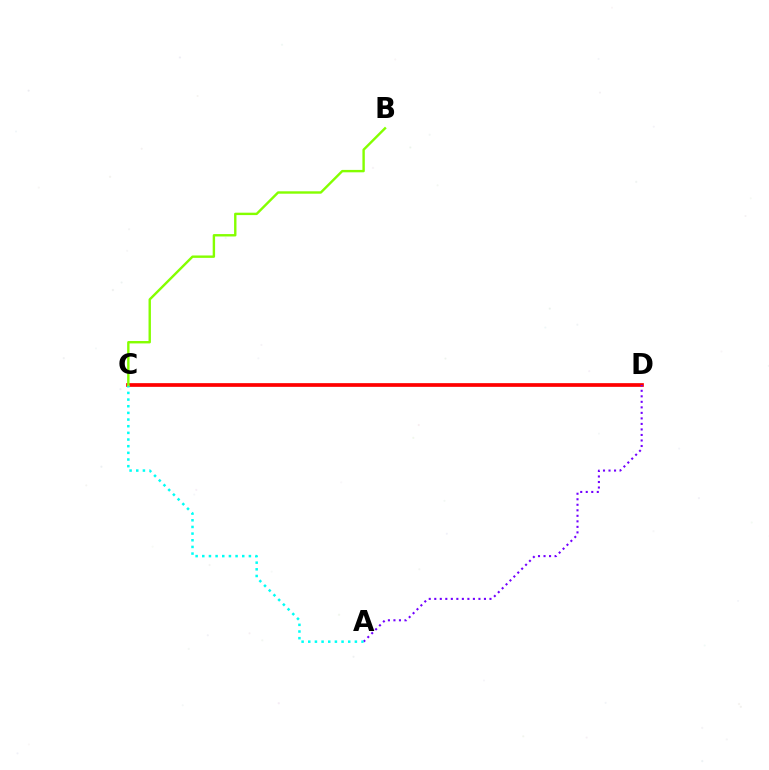{('C', 'D'): [{'color': '#ff0000', 'line_style': 'solid', 'thickness': 2.67}], ('A', 'D'): [{'color': '#7200ff', 'line_style': 'dotted', 'thickness': 1.5}], ('A', 'C'): [{'color': '#00fff6', 'line_style': 'dotted', 'thickness': 1.81}], ('B', 'C'): [{'color': '#84ff00', 'line_style': 'solid', 'thickness': 1.73}]}